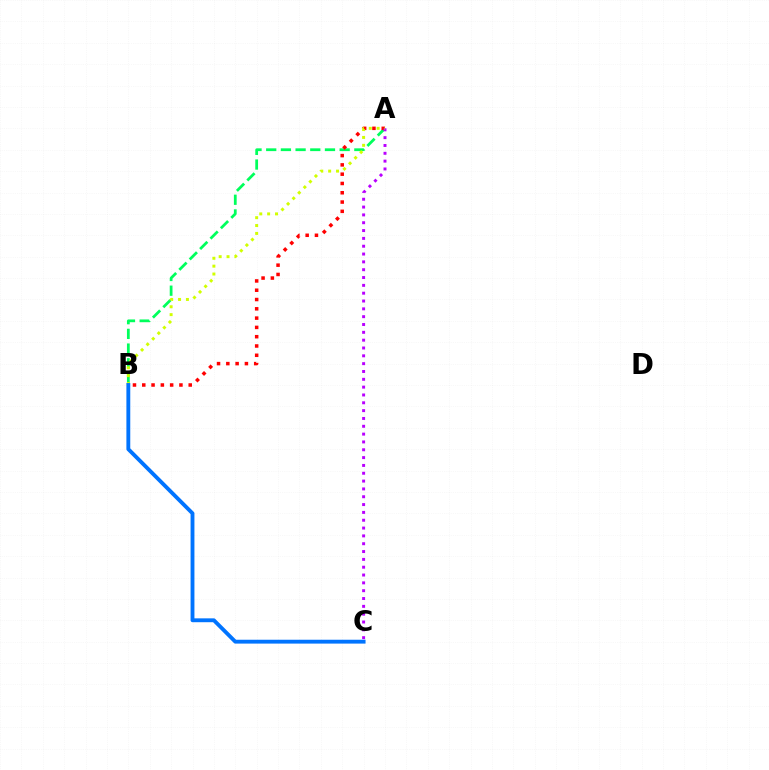{('A', 'B'): [{'color': '#00ff5c', 'line_style': 'dashed', 'thickness': 2.0}, {'color': '#ff0000', 'line_style': 'dotted', 'thickness': 2.52}, {'color': '#d1ff00', 'line_style': 'dotted', 'thickness': 2.14}], ('A', 'C'): [{'color': '#b900ff', 'line_style': 'dotted', 'thickness': 2.13}], ('B', 'C'): [{'color': '#0074ff', 'line_style': 'solid', 'thickness': 2.78}]}